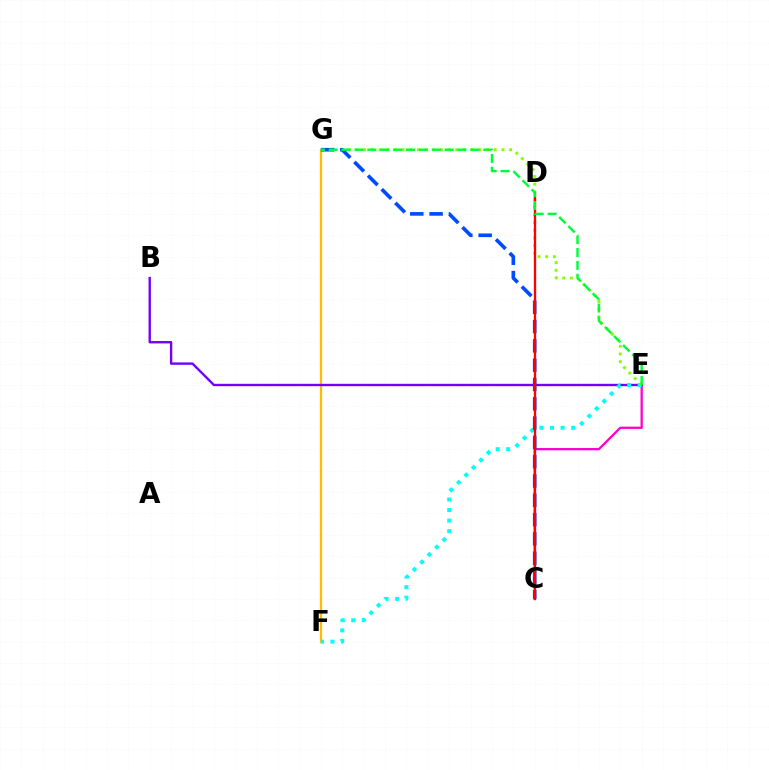{('F', 'G'): [{'color': '#ffbd00', 'line_style': 'solid', 'thickness': 1.64}], ('C', 'E'): [{'color': '#ff00cf', 'line_style': 'solid', 'thickness': 1.64}], ('B', 'E'): [{'color': '#7200ff', 'line_style': 'solid', 'thickness': 1.71}], ('E', 'F'): [{'color': '#00fff6', 'line_style': 'dotted', 'thickness': 2.86}], ('E', 'G'): [{'color': '#84ff00', 'line_style': 'dotted', 'thickness': 2.09}, {'color': '#00ff39', 'line_style': 'dashed', 'thickness': 1.75}], ('C', 'G'): [{'color': '#004bff', 'line_style': 'dashed', 'thickness': 2.62}], ('C', 'D'): [{'color': '#ff0000', 'line_style': 'solid', 'thickness': 1.68}]}